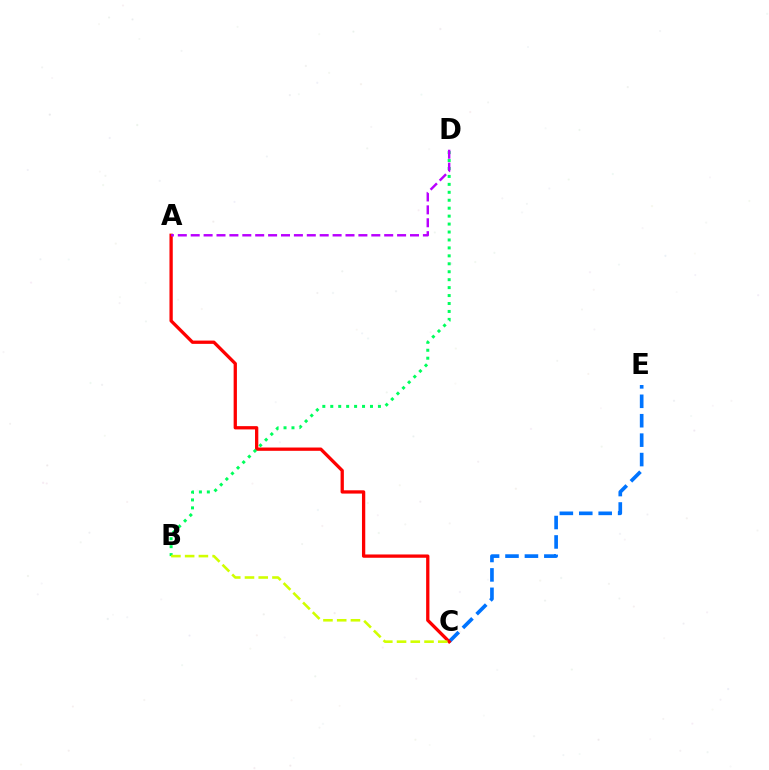{('C', 'E'): [{'color': '#0074ff', 'line_style': 'dashed', 'thickness': 2.64}], ('A', 'C'): [{'color': '#ff0000', 'line_style': 'solid', 'thickness': 2.37}], ('B', 'D'): [{'color': '#00ff5c', 'line_style': 'dotted', 'thickness': 2.16}], ('B', 'C'): [{'color': '#d1ff00', 'line_style': 'dashed', 'thickness': 1.87}], ('A', 'D'): [{'color': '#b900ff', 'line_style': 'dashed', 'thickness': 1.75}]}